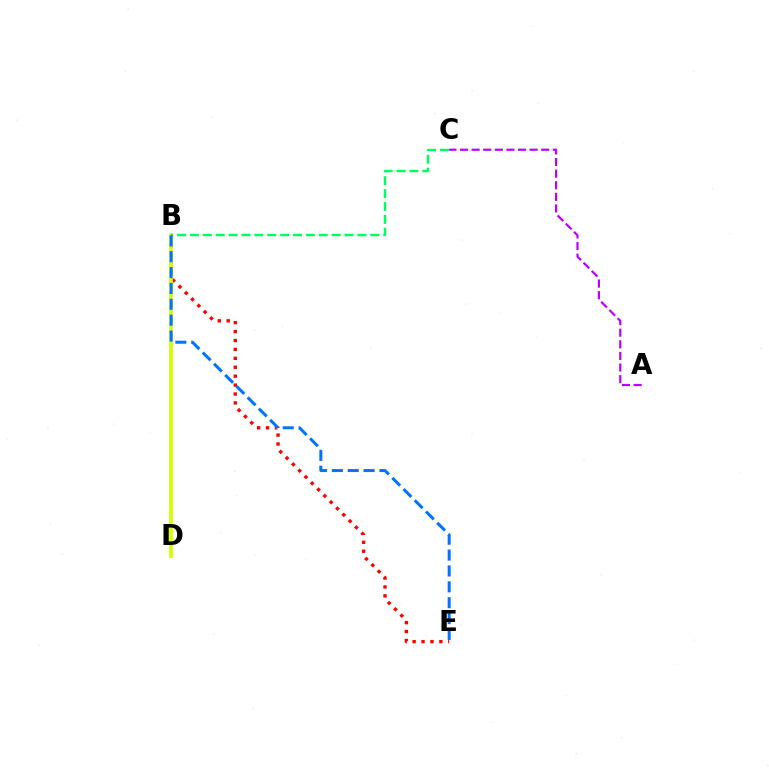{('B', 'E'): [{'color': '#ff0000', 'line_style': 'dotted', 'thickness': 2.42}, {'color': '#0074ff', 'line_style': 'dashed', 'thickness': 2.16}], ('B', 'D'): [{'color': '#d1ff00', 'line_style': 'solid', 'thickness': 2.69}], ('A', 'C'): [{'color': '#b900ff', 'line_style': 'dashed', 'thickness': 1.58}], ('B', 'C'): [{'color': '#00ff5c', 'line_style': 'dashed', 'thickness': 1.75}]}